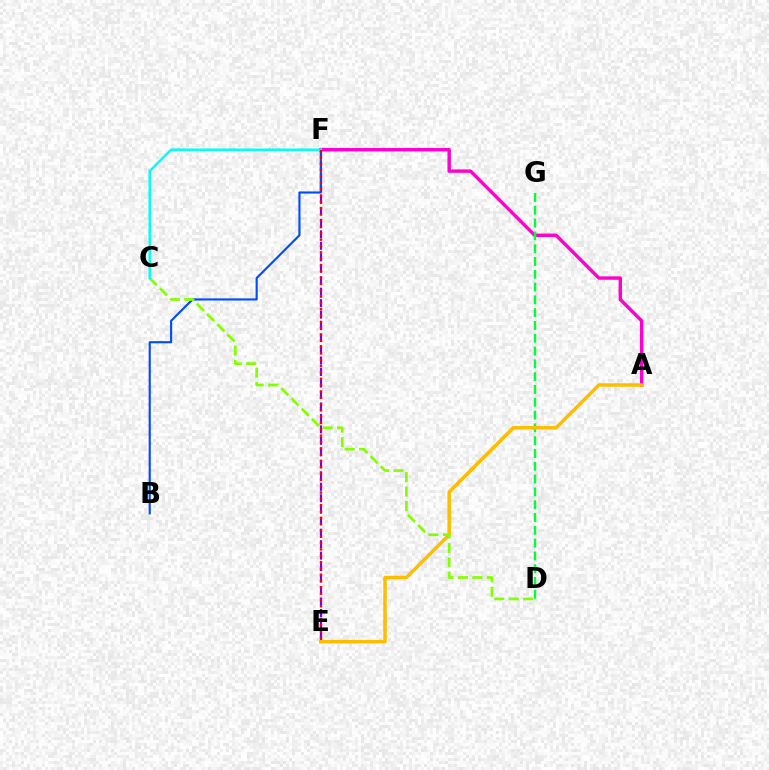{('E', 'F'): [{'color': '#7200ff', 'line_style': 'dashed', 'thickness': 1.56}, {'color': '#ff0000', 'line_style': 'dotted', 'thickness': 1.72}], ('B', 'F'): [{'color': '#004bff', 'line_style': 'solid', 'thickness': 1.53}], ('A', 'F'): [{'color': '#ff00cf', 'line_style': 'solid', 'thickness': 2.46}], ('D', 'G'): [{'color': '#00ff39', 'line_style': 'dashed', 'thickness': 1.74}], ('A', 'E'): [{'color': '#ffbd00', 'line_style': 'solid', 'thickness': 2.51}], ('C', 'D'): [{'color': '#84ff00', 'line_style': 'dashed', 'thickness': 1.96}], ('C', 'F'): [{'color': '#00fff6', 'line_style': 'solid', 'thickness': 1.8}]}